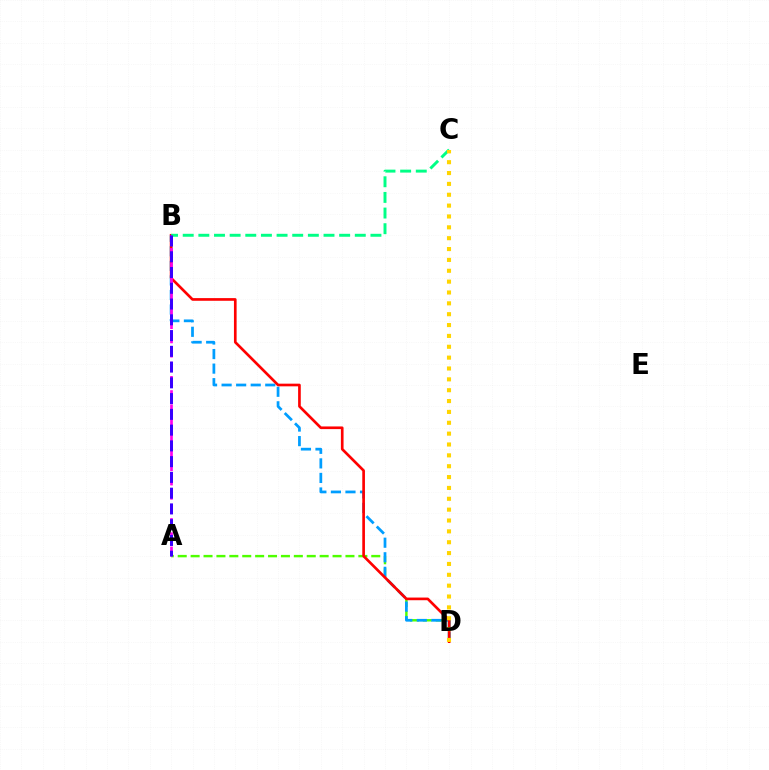{('A', 'D'): [{'color': '#4fff00', 'line_style': 'dashed', 'thickness': 1.75}], ('B', 'D'): [{'color': '#009eff', 'line_style': 'dashed', 'thickness': 1.98}, {'color': '#ff0000', 'line_style': 'solid', 'thickness': 1.92}], ('B', 'C'): [{'color': '#00ff86', 'line_style': 'dashed', 'thickness': 2.13}], ('C', 'D'): [{'color': '#ffd500', 'line_style': 'dotted', 'thickness': 2.95}], ('A', 'B'): [{'color': '#ff00ed', 'line_style': 'dashed', 'thickness': 1.93}, {'color': '#3700ff', 'line_style': 'dashed', 'thickness': 2.14}]}